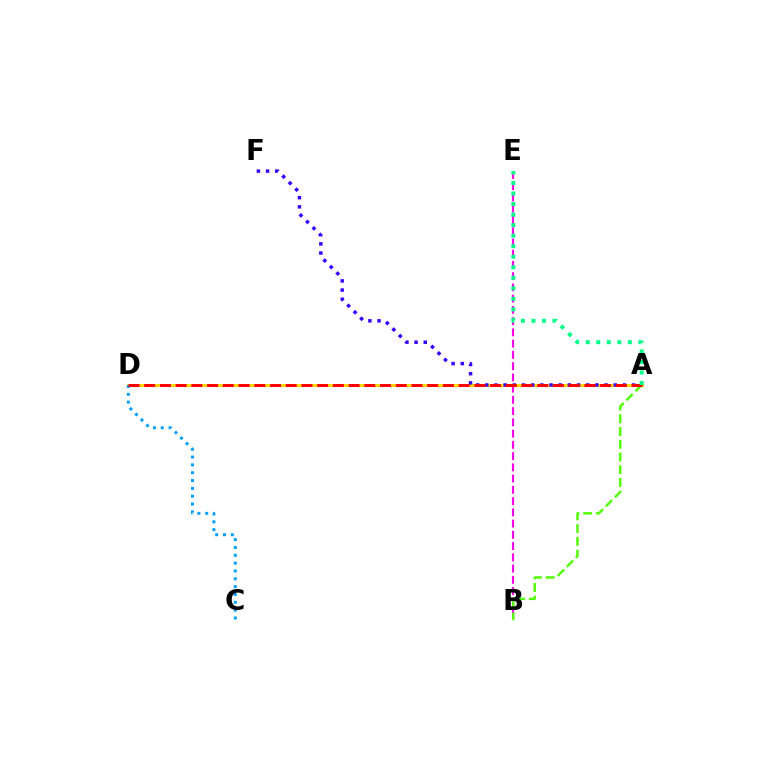{('B', 'E'): [{'color': '#ff00ed', 'line_style': 'dashed', 'thickness': 1.53}], ('A', 'D'): [{'color': '#ffd500', 'line_style': 'solid', 'thickness': 2.14}, {'color': '#ff0000', 'line_style': 'dashed', 'thickness': 2.14}], ('A', 'B'): [{'color': '#4fff00', 'line_style': 'dashed', 'thickness': 1.73}], ('A', 'F'): [{'color': '#3700ff', 'line_style': 'dotted', 'thickness': 2.49}], ('C', 'D'): [{'color': '#009eff', 'line_style': 'dotted', 'thickness': 2.13}], ('A', 'E'): [{'color': '#00ff86', 'line_style': 'dotted', 'thickness': 2.86}]}